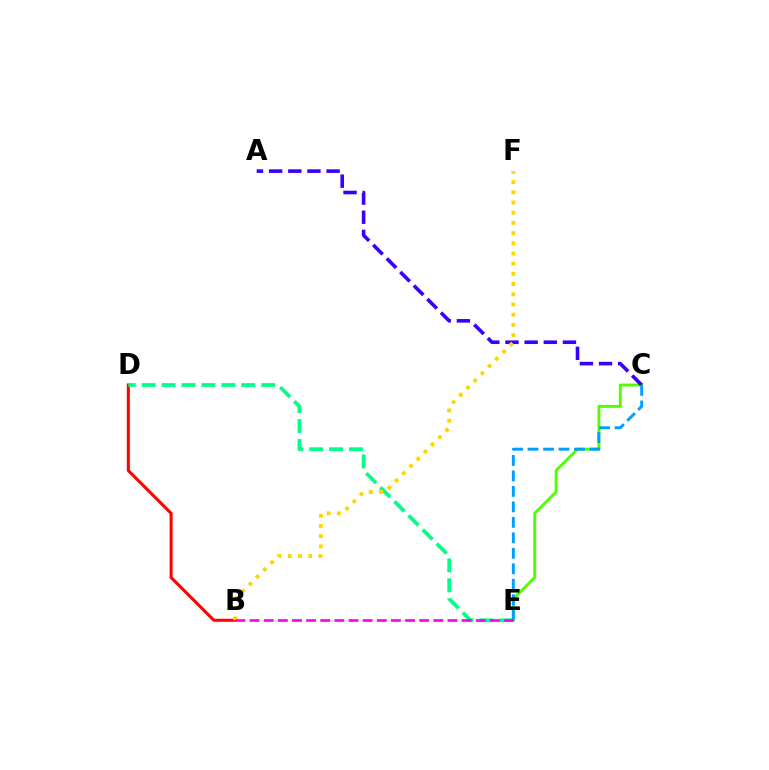{('C', 'E'): [{'color': '#4fff00', 'line_style': 'solid', 'thickness': 2.09}, {'color': '#009eff', 'line_style': 'dashed', 'thickness': 2.1}], ('B', 'D'): [{'color': '#ff0000', 'line_style': 'solid', 'thickness': 2.19}], ('D', 'E'): [{'color': '#00ff86', 'line_style': 'dashed', 'thickness': 2.71}], ('A', 'C'): [{'color': '#3700ff', 'line_style': 'dashed', 'thickness': 2.6}], ('B', 'F'): [{'color': '#ffd500', 'line_style': 'dotted', 'thickness': 2.77}], ('B', 'E'): [{'color': '#ff00ed', 'line_style': 'dashed', 'thickness': 1.92}]}